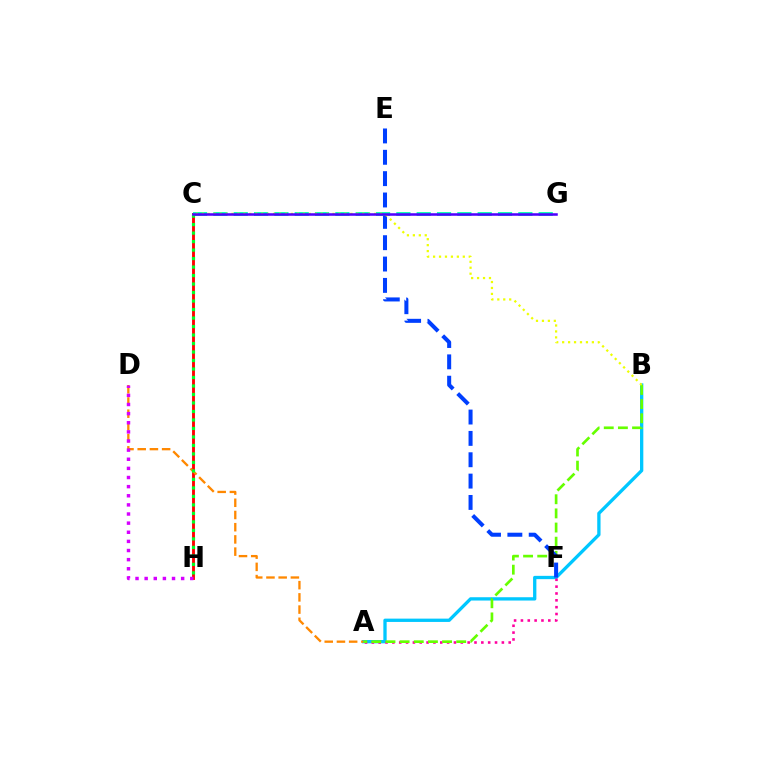{('A', 'B'): [{'color': '#00c7ff', 'line_style': 'solid', 'thickness': 2.38}, {'color': '#66ff00', 'line_style': 'dashed', 'thickness': 1.92}], ('A', 'F'): [{'color': '#ff00a0', 'line_style': 'dotted', 'thickness': 1.86}], ('C', 'H'): [{'color': '#ff0000', 'line_style': 'solid', 'thickness': 2.07}, {'color': '#00ff27', 'line_style': 'dotted', 'thickness': 2.31}], ('A', 'D'): [{'color': '#ff8800', 'line_style': 'dashed', 'thickness': 1.66}], ('E', 'F'): [{'color': '#003fff', 'line_style': 'dashed', 'thickness': 2.9}], ('C', 'G'): [{'color': '#00ffaf', 'line_style': 'dashed', 'thickness': 2.76}, {'color': '#4f00ff', 'line_style': 'solid', 'thickness': 1.83}], ('D', 'H'): [{'color': '#d600ff', 'line_style': 'dotted', 'thickness': 2.48}], ('B', 'C'): [{'color': '#eeff00', 'line_style': 'dotted', 'thickness': 1.61}]}